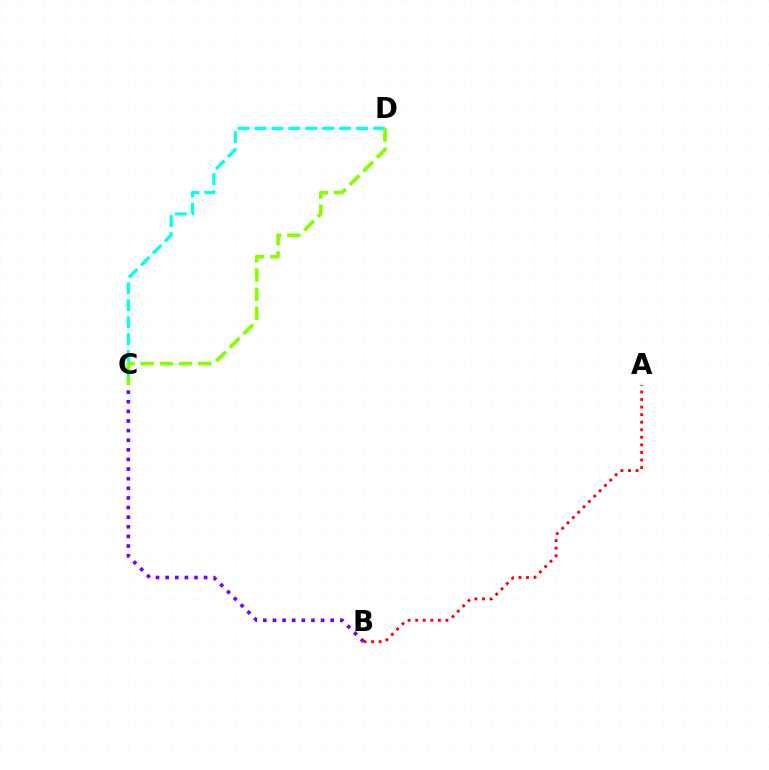{('A', 'B'): [{'color': '#ff0000', 'line_style': 'dotted', 'thickness': 2.05}], ('C', 'D'): [{'color': '#00fff6', 'line_style': 'dashed', 'thickness': 2.3}, {'color': '#84ff00', 'line_style': 'dashed', 'thickness': 2.61}], ('B', 'C'): [{'color': '#7200ff', 'line_style': 'dotted', 'thickness': 2.61}]}